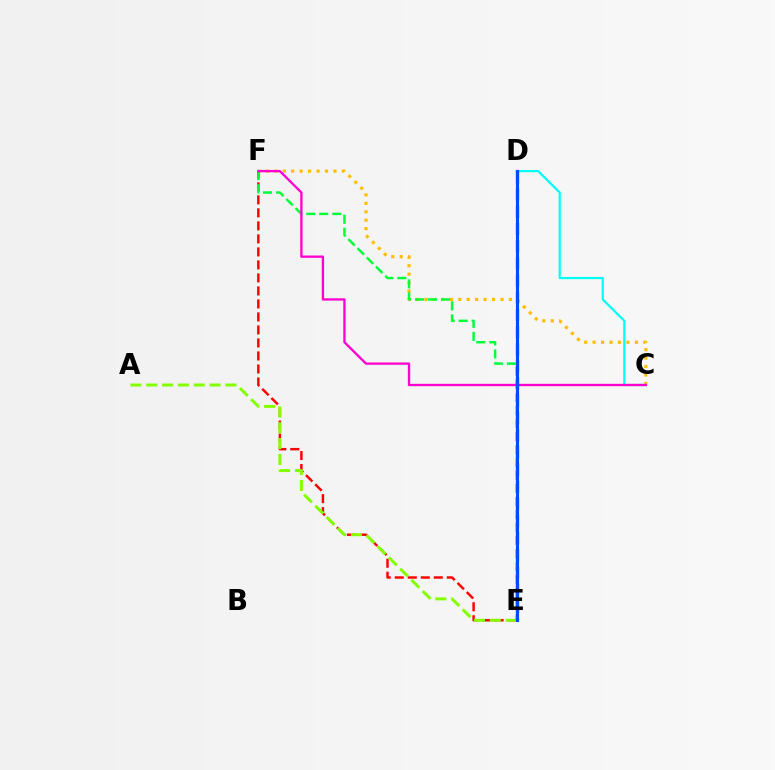{('C', 'F'): [{'color': '#ffbd00', 'line_style': 'dotted', 'thickness': 2.29}, {'color': '#ff00cf', 'line_style': 'solid', 'thickness': 1.67}], ('C', 'D'): [{'color': '#00fff6', 'line_style': 'solid', 'thickness': 1.59}], ('E', 'F'): [{'color': '#ff0000', 'line_style': 'dashed', 'thickness': 1.77}, {'color': '#00ff39', 'line_style': 'dashed', 'thickness': 1.77}], ('A', 'E'): [{'color': '#84ff00', 'line_style': 'dashed', 'thickness': 2.15}], ('D', 'E'): [{'color': '#7200ff', 'line_style': 'dashed', 'thickness': 2.33}, {'color': '#004bff', 'line_style': 'solid', 'thickness': 2.24}]}